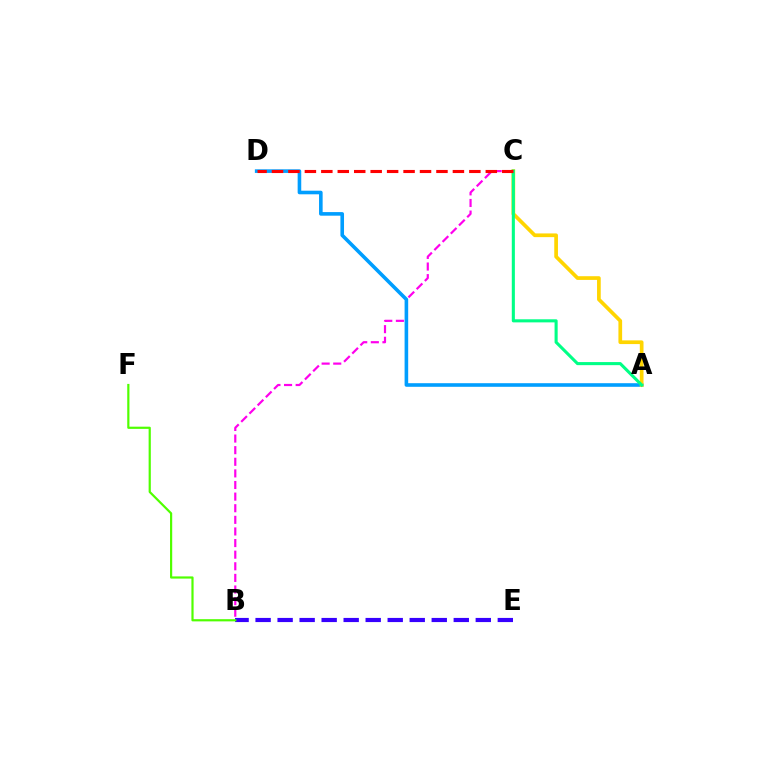{('B', 'C'): [{'color': '#ff00ed', 'line_style': 'dashed', 'thickness': 1.58}], ('A', 'D'): [{'color': '#009eff', 'line_style': 'solid', 'thickness': 2.59}], ('B', 'E'): [{'color': '#3700ff', 'line_style': 'dashed', 'thickness': 2.99}], ('A', 'C'): [{'color': '#ffd500', 'line_style': 'solid', 'thickness': 2.66}, {'color': '#00ff86', 'line_style': 'solid', 'thickness': 2.22}], ('B', 'F'): [{'color': '#4fff00', 'line_style': 'solid', 'thickness': 1.58}], ('C', 'D'): [{'color': '#ff0000', 'line_style': 'dashed', 'thickness': 2.23}]}